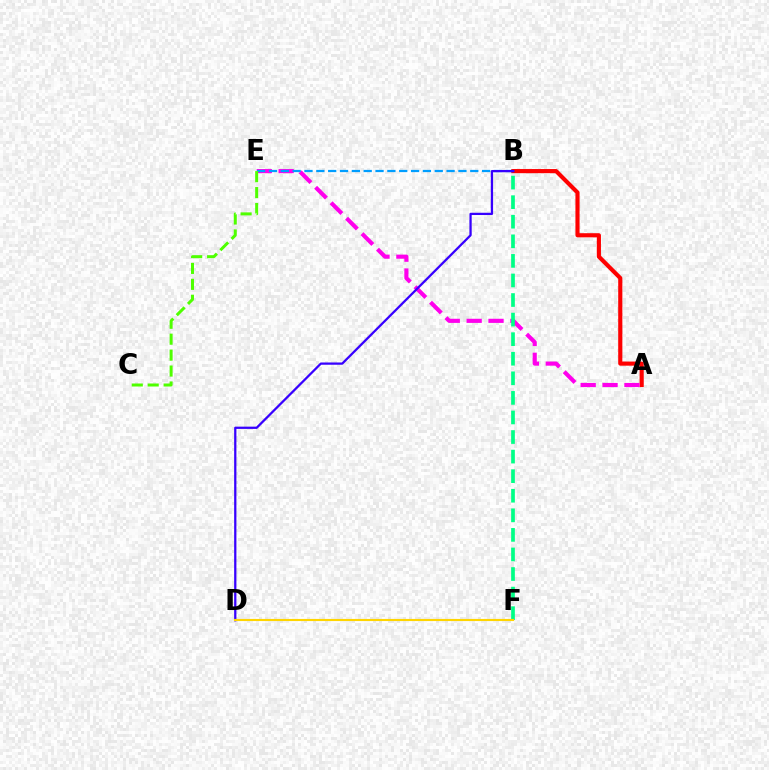{('A', 'B'): [{'color': '#ff0000', 'line_style': 'solid', 'thickness': 2.98}], ('A', 'E'): [{'color': '#ff00ed', 'line_style': 'dashed', 'thickness': 2.97}], ('B', 'E'): [{'color': '#009eff', 'line_style': 'dashed', 'thickness': 1.61}], ('C', 'E'): [{'color': '#4fff00', 'line_style': 'dashed', 'thickness': 2.16}], ('B', 'F'): [{'color': '#00ff86', 'line_style': 'dashed', 'thickness': 2.66}], ('B', 'D'): [{'color': '#3700ff', 'line_style': 'solid', 'thickness': 1.63}], ('D', 'F'): [{'color': '#ffd500', 'line_style': 'solid', 'thickness': 1.54}]}